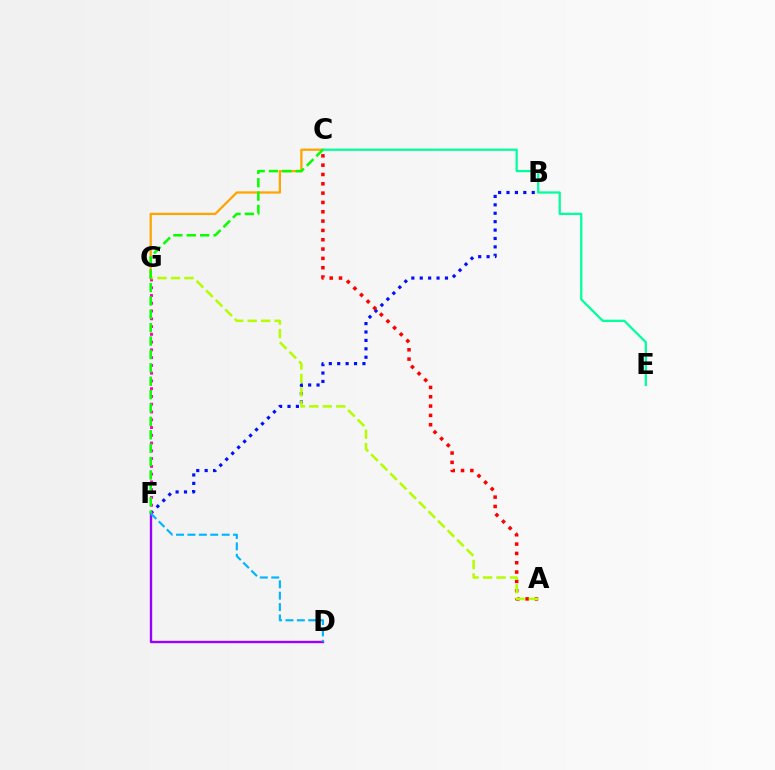{('B', 'F'): [{'color': '#0010ff', 'line_style': 'dotted', 'thickness': 2.28}], ('C', 'G'): [{'color': '#ffa500', 'line_style': 'solid', 'thickness': 1.64}], ('C', 'E'): [{'color': '#00ff9d', 'line_style': 'solid', 'thickness': 1.62}], ('A', 'C'): [{'color': '#ff0000', 'line_style': 'dotted', 'thickness': 2.53}], ('F', 'G'): [{'color': '#ff00bd', 'line_style': 'dotted', 'thickness': 2.11}], ('A', 'G'): [{'color': '#b3ff00', 'line_style': 'dashed', 'thickness': 1.83}], ('D', 'F'): [{'color': '#9b00ff', 'line_style': 'solid', 'thickness': 1.72}, {'color': '#00b5ff', 'line_style': 'dashed', 'thickness': 1.55}], ('C', 'F'): [{'color': '#08ff00', 'line_style': 'dashed', 'thickness': 1.82}]}